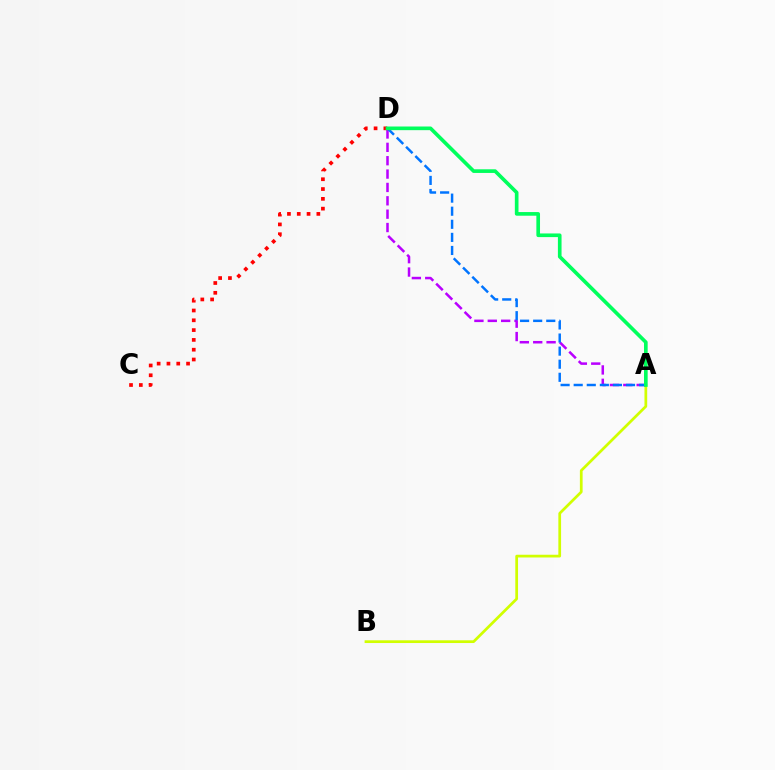{('A', 'B'): [{'color': '#d1ff00', 'line_style': 'solid', 'thickness': 1.96}], ('A', 'D'): [{'color': '#b900ff', 'line_style': 'dashed', 'thickness': 1.82}, {'color': '#0074ff', 'line_style': 'dashed', 'thickness': 1.78}, {'color': '#00ff5c', 'line_style': 'solid', 'thickness': 2.63}], ('C', 'D'): [{'color': '#ff0000', 'line_style': 'dotted', 'thickness': 2.66}]}